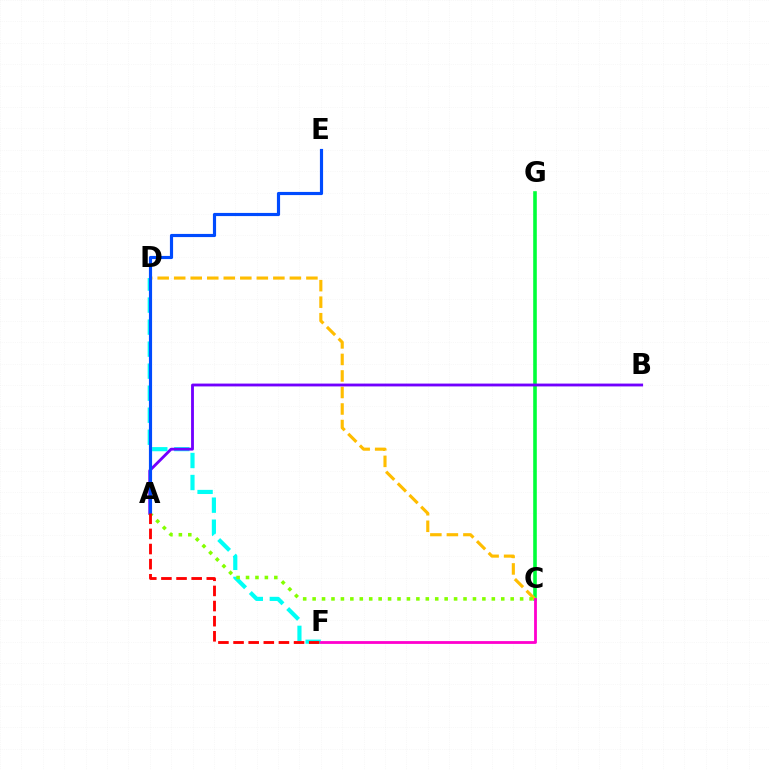{('C', 'G'): [{'color': '#00ff39', 'line_style': 'solid', 'thickness': 2.59}], ('D', 'F'): [{'color': '#00fff6', 'line_style': 'dashed', 'thickness': 2.99}], ('C', 'D'): [{'color': '#ffbd00', 'line_style': 'dashed', 'thickness': 2.24}], ('A', 'B'): [{'color': '#7200ff', 'line_style': 'solid', 'thickness': 2.04}], ('A', 'C'): [{'color': '#84ff00', 'line_style': 'dotted', 'thickness': 2.56}], ('C', 'F'): [{'color': '#ff00cf', 'line_style': 'solid', 'thickness': 2.02}], ('A', 'E'): [{'color': '#004bff', 'line_style': 'solid', 'thickness': 2.27}], ('A', 'F'): [{'color': '#ff0000', 'line_style': 'dashed', 'thickness': 2.05}]}